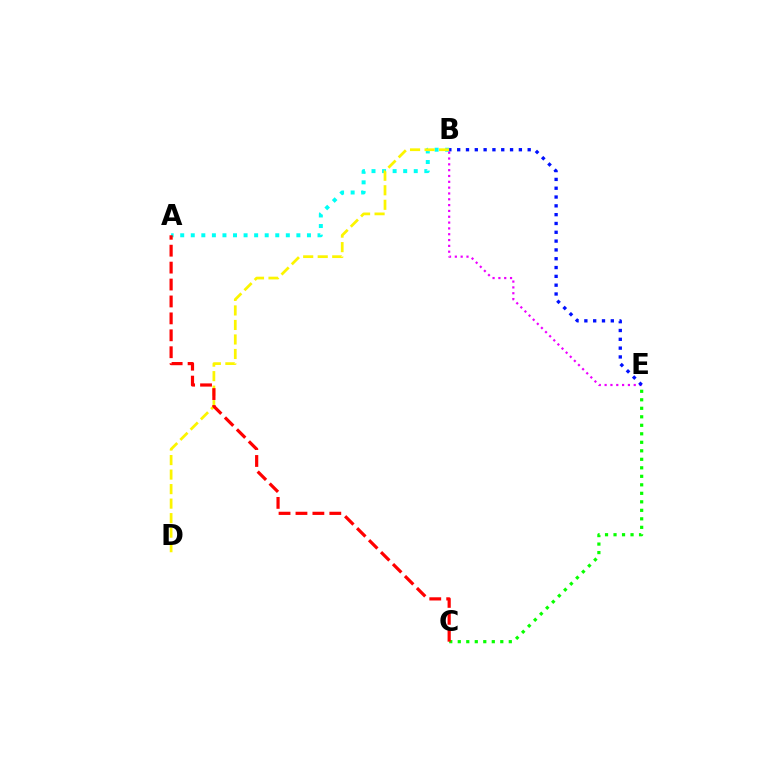{('A', 'B'): [{'color': '#00fff6', 'line_style': 'dotted', 'thickness': 2.87}], ('C', 'E'): [{'color': '#08ff00', 'line_style': 'dotted', 'thickness': 2.31}], ('B', 'D'): [{'color': '#fcf500', 'line_style': 'dashed', 'thickness': 1.97}], ('A', 'C'): [{'color': '#ff0000', 'line_style': 'dashed', 'thickness': 2.3}], ('B', 'E'): [{'color': '#ee00ff', 'line_style': 'dotted', 'thickness': 1.58}, {'color': '#0010ff', 'line_style': 'dotted', 'thickness': 2.39}]}